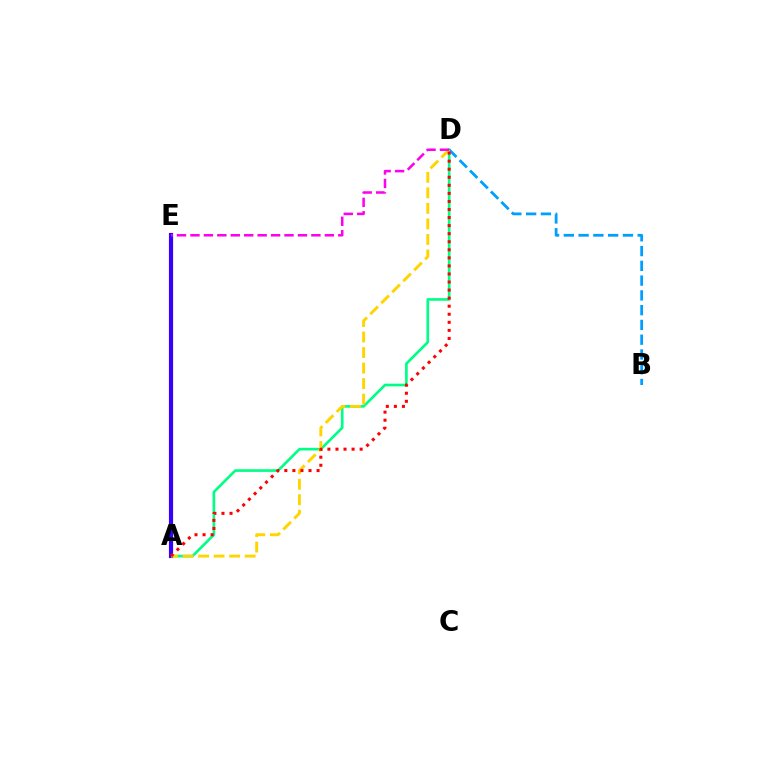{('A', 'D'): [{'color': '#00ff86', 'line_style': 'solid', 'thickness': 1.91}, {'color': '#ffd500', 'line_style': 'dashed', 'thickness': 2.11}, {'color': '#ff0000', 'line_style': 'dotted', 'thickness': 2.19}], ('B', 'D'): [{'color': '#009eff', 'line_style': 'dashed', 'thickness': 2.01}], ('A', 'E'): [{'color': '#4fff00', 'line_style': 'solid', 'thickness': 2.27}, {'color': '#3700ff', 'line_style': 'solid', 'thickness': 2.99}], ('D', 'E'): [{'color': '#ff00ed', 'line_style': 'dashed', 'thickness': 1.83}]}